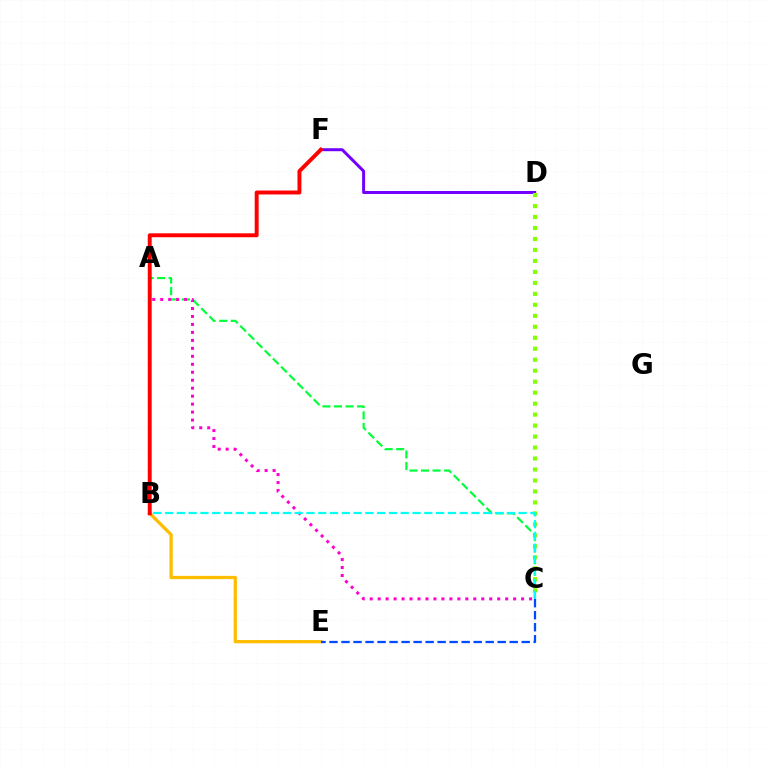{('D', 'F'): [{'color': '#7200ff', 'line_style': 'solid', 'thickness': 2.15}], ('B', 'E'): [{'color': '#ffbd00', 'line_style': 'solid', 'thickness': 2.35}], ('C', 'D'): [{'color': '#84ff00', 'line_style': 'dotted', 'thickness': 2.98}], ('C', 'E'): [{'color': '#004bff', 'line_style': 'dashed', 'thickness': 1.63}], ('A', 'C'): [{'color': '#00ff39', 'line_style': 'dashed', 'thickness': 1.57}, {'color': '#ff00cf', 'line_style': 'dotted', 'thickness': 2.17}], ('B', 'F'): [{'color': '#ff0000', 'line_style': 'solid', 'thickness': 2.83}], ('B', 'C'): [{'color': '#00fff6', 'line_style': 'dashed', 'thickness': 1.6}]}